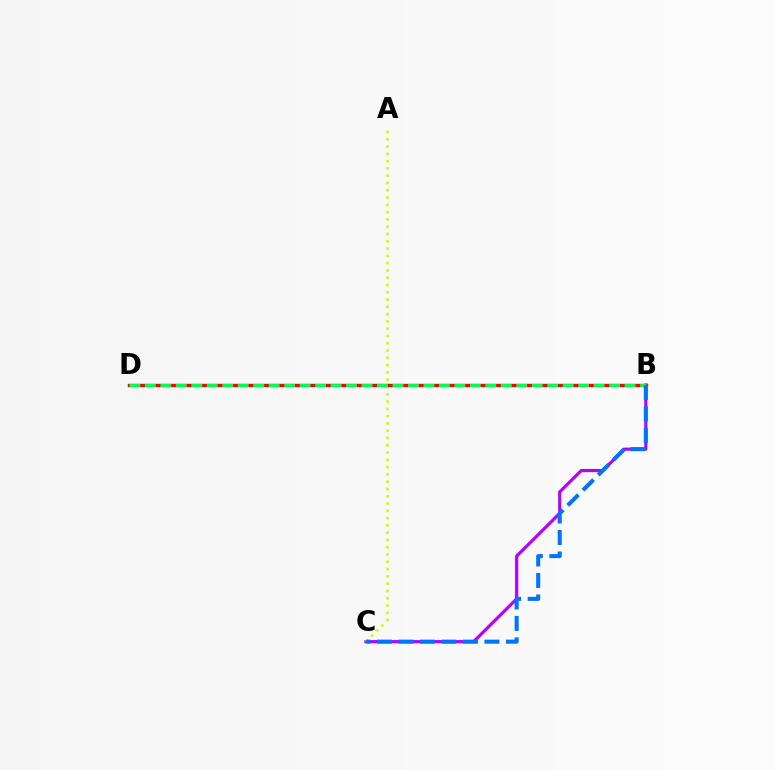{('B', 'C'): [{'color': '#b900ff', 'line_style': 'solid', 'thickness': 2.3}, {'color': '#0074ff', 'line_style': 'dashed', 'thickness': 2.92}], ('A', 'C'): [{'color': '#d1ff00', 'line_style': 'dotted', 'thickness': 1.98}], ('B', 'D'): [{'color': '#ff0000', 'line_style': 'solid', 'thickness': 2.45}, {'color': '#00ff5c', 'line_style': 'dashed', 'thickness': 2.1}]}